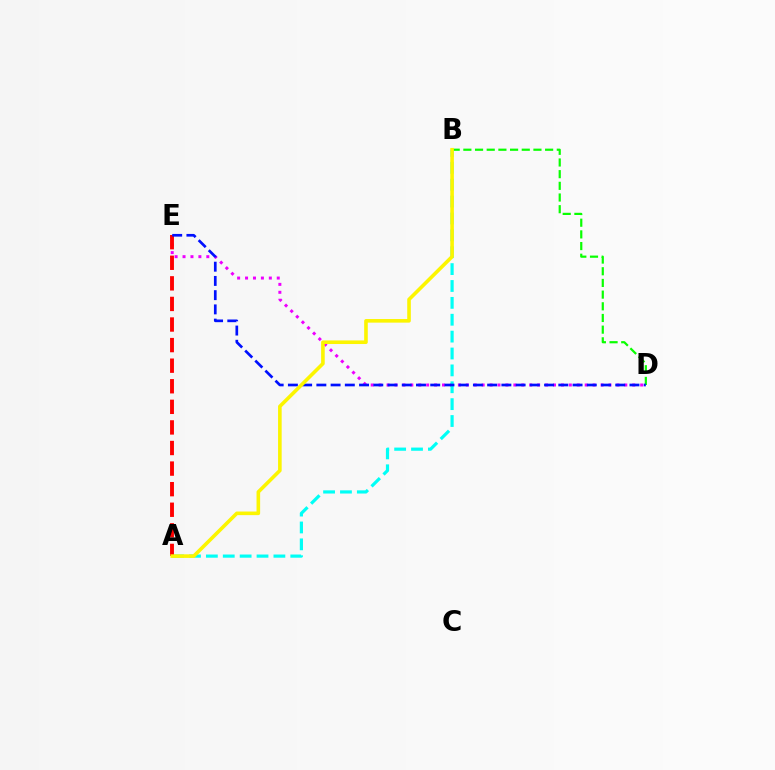{('D', 'E'): [{'color': '#ee00ff', 'line_style': 'dotted', 'thickness': 2.15}, {'color': '#0010ff', 'line_style': 'dashed', 'thickness': 1.93}], ('A', 'B'): [{'color': '#00fff6', 'line_style': 'dashed', 'thickness': 2.29}, {'color': '#fcf500', 'line_style': 'solid', 'thickness': 2.59}], ('B', 'D'): [{'color': '#08ff00', 'line_style': 'dashed', 'thickness': 1.59}], ('A', 'E'): [{'color': '#ff0000', 'line_style': 'dashed', 'thickness': 2.8}]}